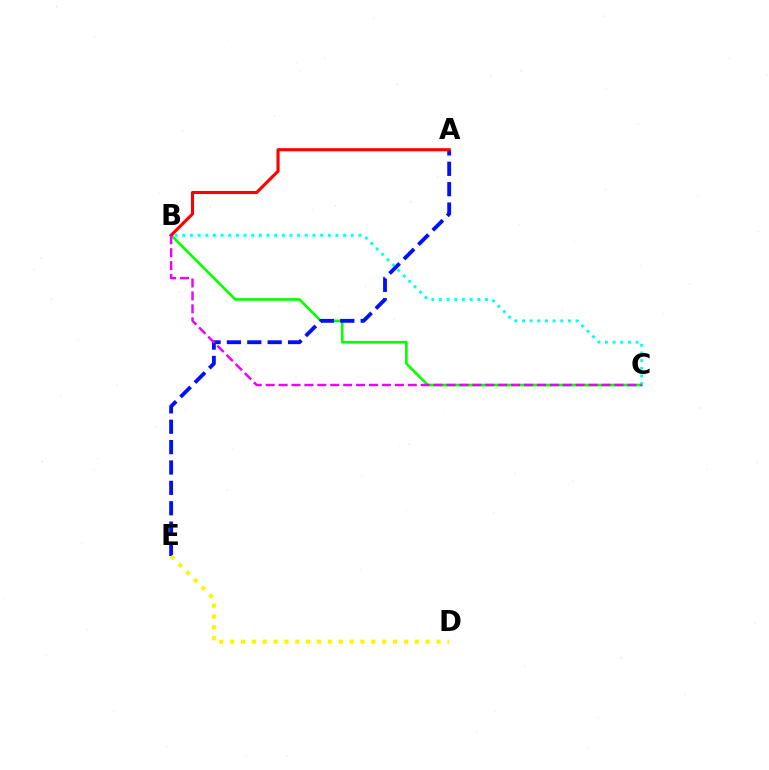{('B', 'C'): [{'color': '#08ff00', 'line_style': 'solid', 'thickness': 1.91}, {'color': '#00fff6', 'line_style': 'dotted', 'thickness': 2.08}, {'color': '#ee00ff', 'line_style': 'dashed', 'thickness': 1.75}], ('A', 'E'): [{'color': '#0010ff', 'line_style': 'dashed', 'thickness': 2.77}], ('D', 'E'): [{'color': '#fcf500', 'line_style': 'dotted', 'thickness': 2.95}], ('A', 'B'): [{'color': '#ff0000', 'line_style': 'solid', 'thickness': 2.23}]}